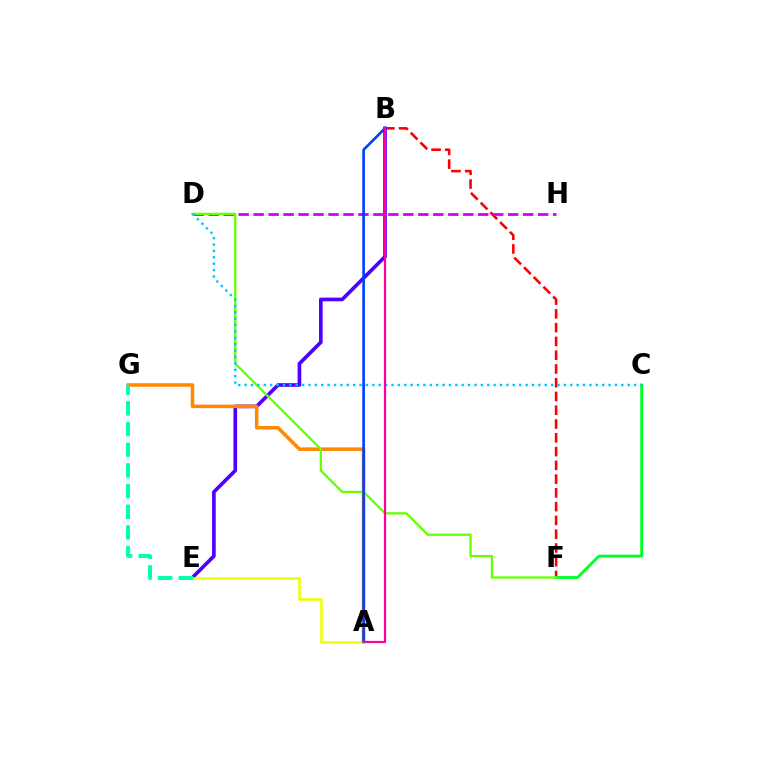{('B', 'F'): [{'color': '#ff0000', 'line_style': 'dashed', 'thickness': 1.87}], ('C', 'F'): [{'color': '#00ff27', 'line_style': 'solid', 'thickness': 2.05}], ('B', 'E'): [{'color': '#4f00ff', 'line_style': 'solid', 'thickness': 2.63}], ('D', 'H'): [{'color': '#d600ff', 'line_style': 'dashed', 'thickness': 2.03}], ('A', 'G'): [{'color': '#ff8800', 'line_style': 'solid', 'thickness': 2.54}], ('A', 'E'): [{'color': '#eeff00', 'line_style': 'solid', 'thickness': 1.82}], ('D', 'F'): [{'color': '#66ff00', 'line_style': 'solid', 'thickness': 1.65}], ('A', 'B'): [{'color': '#003fff', 'line_style': 'solid', 'thickness': 1.89}, {'color': '#ff00a0', 'line_style': 'solid', 'thickness': 1.6}], ('C', 'D'): [{'color': '#00c7ff', 'line_style': 'dotted', 'thickness': 1.73}], ('E', 'G'): [{'color': '#00ffaf', 'line_style': 'dashed', 'thickness': 2.81}]}